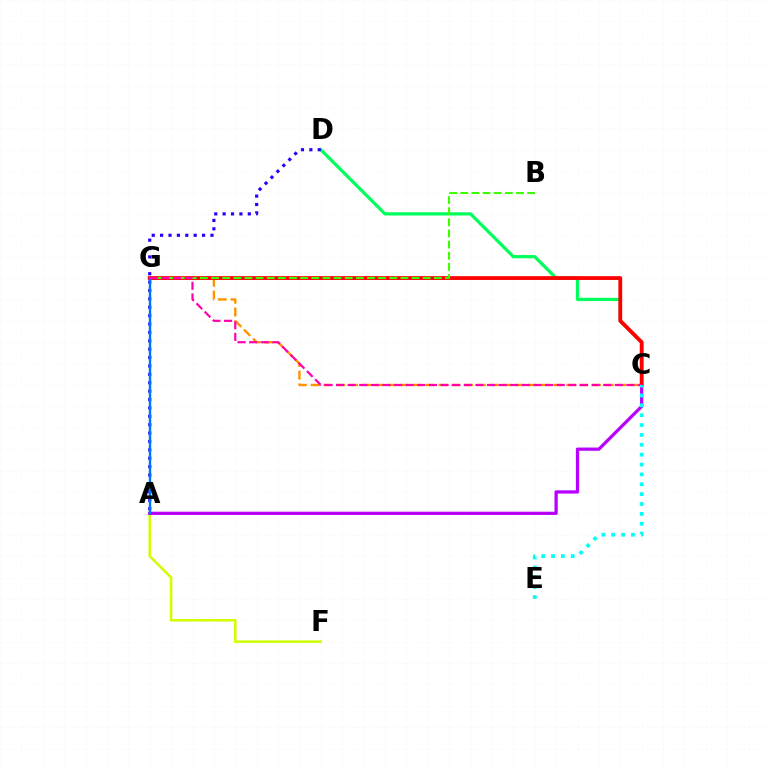{('C', 'G'): [{'color': '#ff9400', 'line_style': 'dashed', 'thickness': 1.74}, {'color': '#ff0000', 'line_style': 'solid', 'thickness': 2.75}, {'color': '#ff00ac', 'line_style': 'dashed', 'thickness': 1.58}], ('C', 'D'): [{'color': '#00ff5c', 'line_style': 'solid', 'thickness': 2.33}], ('A', 'F'): [{'color': '#d1ff00', 'line_style': 'solid', 'thickness': 1.82}], ('A', 'C'): [{'color': '#b900ff', 'line_style': 'solid', 'thickness': 2.33}], ('A', 'D'): [{'color': '#2500ff', 'line_style': 'dotted', 'thickness': 2.28}], ('B', 'G'): [{'color': '#3dff00', 'line_style': 'dashed', 'thickness': 1.51}], ('A', 'G'): [{'color': '#0074ff', 'line_style': 'solid', 'thickness': 1.74}], ('C', 'E'): [{'color': '#00fff6', 'line_style': 'dotted', 'thickness': 2.68}]}